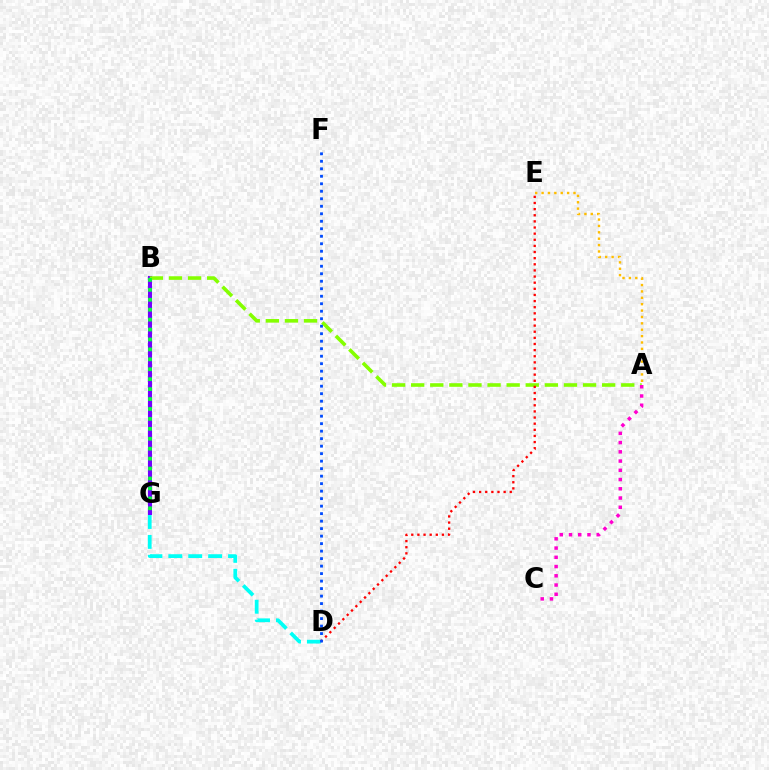{('B', 'G'): [{'color': '#7200ff', 'line_style': 'solid', 'thickness': 2.95}, {'color': '#00ff39', 'line_style': 'dotted', 'thickness': 2.7}], ('D', 'G'): [{'color': '#00fff6', 'line_style': 'dashed', 'thickness': 2.7}], ('A', 'B'): [{'color': '#84ff00', 'line_style': 'dashed', 'thickness': 2.59}], ('A', 'C'): [{'color': '#ff00cf', 'line_style': 'dotted', 'thickness': 2.51}], ('D', 'E'): [{'color': '#ff0000', 'line_style': 'dotted', 'thickness': 1.67}], ('D', 'F'): [{'color': '#004bff', 'line_style': 'dotted', 'thickness': 2.04}], ('A', 'E'): [{'color': '#ffbd00', 'line_style': 'dotted', 'thickness': 1.73}]}